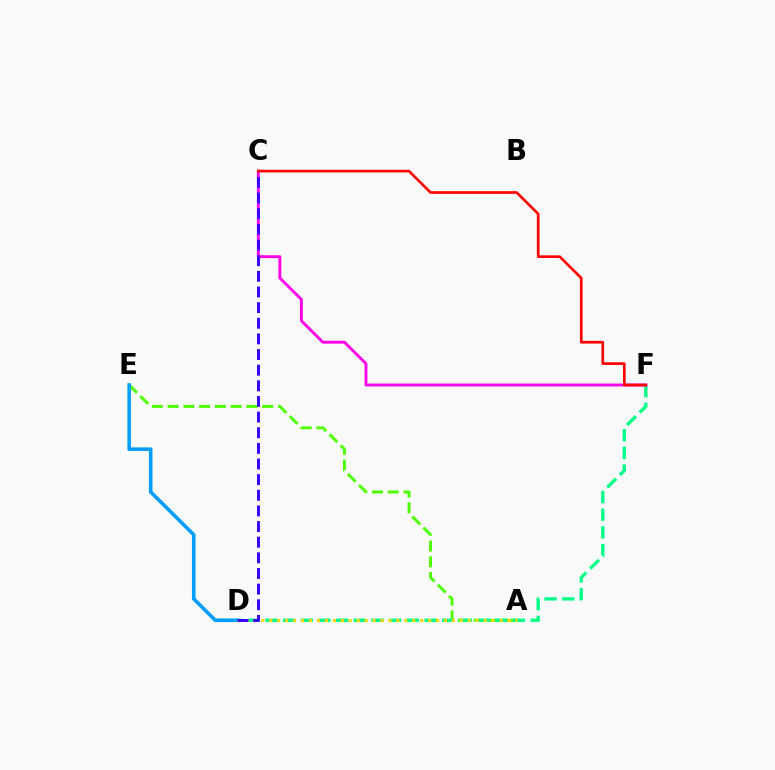{('A', 'E'): [{'color': '#4fff00', 'line_style': 'dashed', 'thickness': 2.14}], ('D', 'F'): [{'color': '#00ff86', 'line_style': 'dashed', 'thickness': 2.4}], ('D', 'E'): [{'color': '#009eff', 'line_style': 'solid', 'thickness': 2.58}], ('C', 'F'): [{'color': '#ff00ed', 'line_style': 'solid', 'thickness': 2.07}, {'color': '#ff0000', 'line_style': 'solid', 'thickness': 1.92}], ('A', 'D'): [{'color': '#ffd500', 'line_style': 'dotted', 'thickness': 2.16}], ('C', 'D'): [{'color': '#3700ff', 'line_style': 'dashed', 'thickness': 2.12}]}